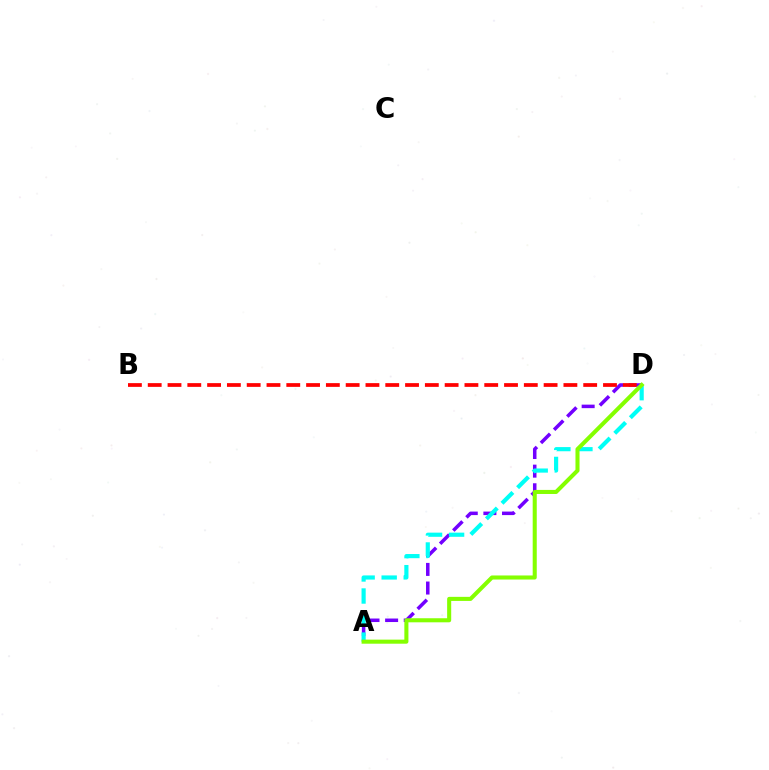{('A', 'D'): [{'color': '#7200ff', 'line_style': 'dashed', 'thickness': 2.53}, {'color': '#00fff6', 'line_style': 'dashed', 'thickness': 2.99}, {'color': '#84ff00', 'line_style': 'solid', 'thickness': 2.93}], ('B', 'D'): [{'color': '#ff0000', 'line_style': 'dashed', 'thickness': 2.69}]}